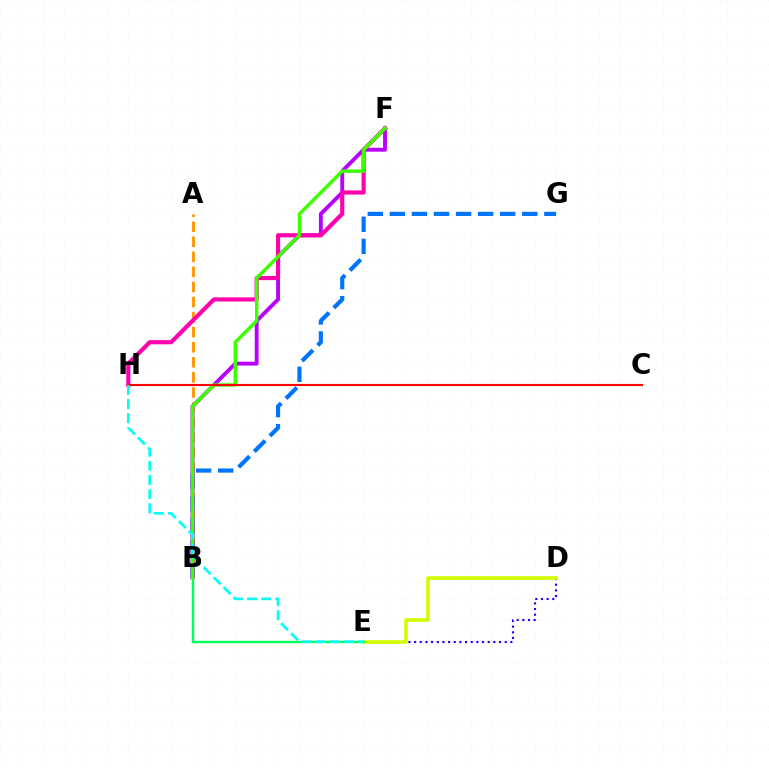{('A', 'B'): [{'color': '#ff9400', 'line_style': 'dashed', 'thickness': 2.05}], ('B', 'G'): [{'color': '#0074ff', 'line_style': 'dashed', 'thickness': 3.0}], ('B', 'F'): [{'color': '#b900ff', 'line_style': 'solid', 'thickness': 2.79}, {'color': '#3dff00', 'line_style': 'solid', 'thickness': 2.49}], ('D', 'E'): [{'color': '#2500ff', 'line_style': 'dotted', 'thickness': 1.54}, {'color': '#d1ff00', 'line_style': 'solid', 'thickness': 2.61}], ('F', 'H'): [{'color': '#ff00ac', 'line_style': 'solid', 'thickness': 2.99}], ('B', 'E'): [{'color': '#00ff5c', 'line_style': 'solid', 'thickness': 1.75}], ('C', 'H'): [{'color': '#ff0000', 'line_style': 'solid', 'thickness': 1.53}], ('E', 'H'): [{'color': '#00fff6', 'line_style': 'dashed', 'thickness': 1.92}]}